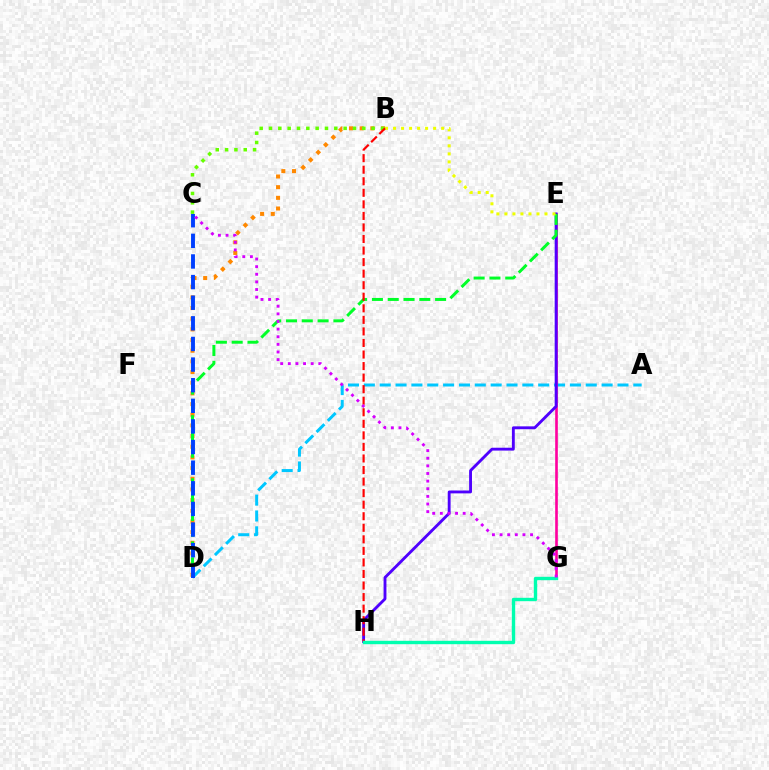{('B', 'D'): [{'color': '#ff8800', 'line_style': 'dotted', 'thickness': 2.9}], ('A', 'D'): [{'color': '#00c7ff', 'line_style': 'dashed', 'thickness': 2.15}], ('E', 'G'): [{'color': '#ff00a0', 'line_style': 'solid', 'thickness': 1.89}], ('E', 'H'): [{'color': '#4f00ff', 'line_style': 'solid', 'thickness': 2.06}], ('D', 'E'): [{'color': '#00ff27', 'line_style': 'dashed', 'thickness': 2.15}], ('C', 'D'): [{'color': '#003fff', 'line_style': 'dashed', 'thickness': 2.8}], ('B', 'C'): [{'color': '#66ff00', 'line_style': 'dotted', 'thickness': 2.53}], ('B', 'E'): [{'color': '#eeff00', 'line_style': 'dotted', 'thickness': 2.18}], ('B', 'H'): [{'color': '#ff0000', 'line_style': 'dashed', 'thickness': 1.57}], ('G', 'H'): [{'color': '#00ffaf', 'line_style': 'solid', 'thickness': 2.44}], ('C', 'G'): [{'color': '#d600ff', 'line_style': 'dotted', 'thickness': 2.07}]}